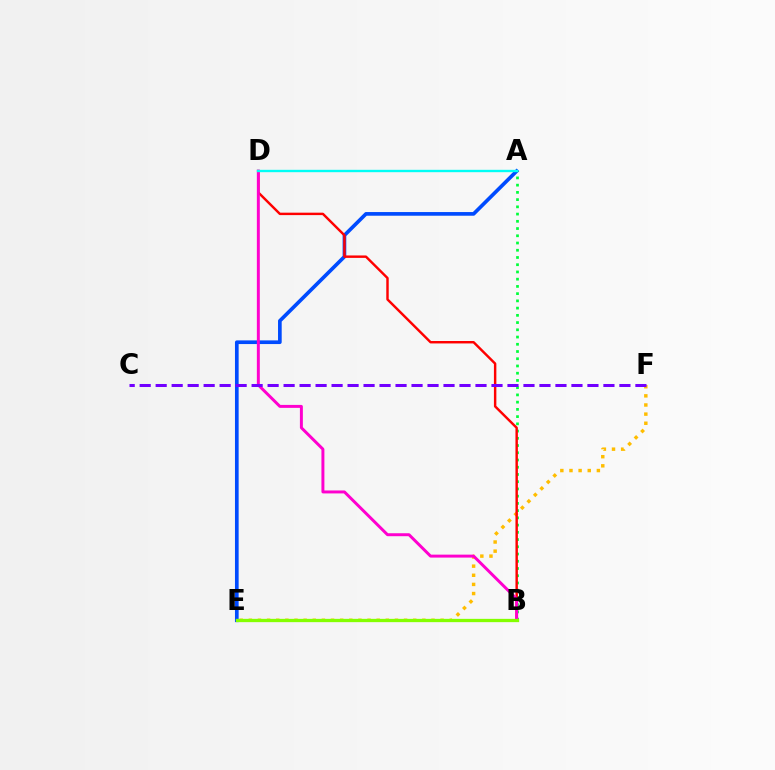{('E', 'F'): [{'color': '#ffbd00', 'line_style': 'dotted', 'thickness': 2.48}], ('A', 'E'): [{'color': '#004bff', 'line_style': 'solid', 'thickness': 2.64}], ('A', 'B'): [{'color': '#00ff39', 'line_style': 'dotted', 'thickness': 1.97}], ('B', 'D'): [{'color': '#ff0000', 'line_style': 'solid', 'thickness': 1.75}, {'color': '#ff00cf', 'line_style': 'solid', 'thickness': 2.13}], ('A', 'D'): [{'color': '#00fff6', 'line_style': 'solid', 'thickness': 1.71}], ('B', 'E'): [{'color': '#84ff00', 'line_style': 'solid', 'thickness': 2.37}], ('C', 'F'): [{'color': '#7200ff', 'line_style': 'dashed', 'thickness': 2.17}]}